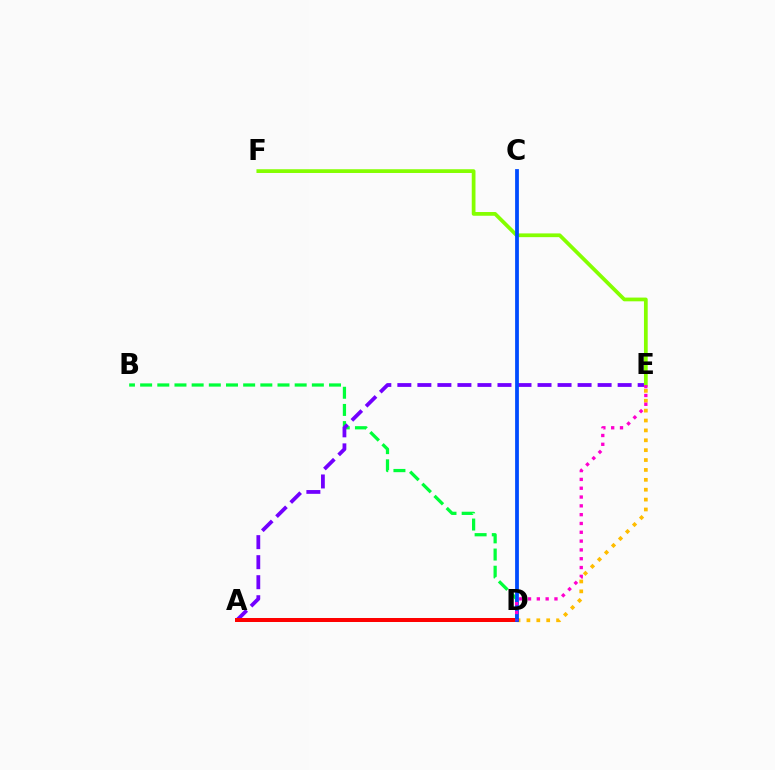{('A', 'D'): [{'color': '#00fff6', 'line_style': 'dotted', 'thickness': 2.8}, {'color': '#ff0000', 'line_style': 'solid', 'thickness': 2.87}], ('B', 'D'): [{'color': '#00ff39', 'line_style': 'dashed', 'thickness': 2.33}], ('A', 'E'): [{'color': '#7200ff', 'line_style': 'dashed', 'thickness': 2.72}], ('D', 'E'): [{'color': '#ffbd00', 'line_style': 'dotted', 'thickness': 2.69}, {'color': '#ff00cf', 'line_style': 'dotted', 'thickness': 2.39}], ('E', 'F'): [{'color': '#84ff00', 'line_style': 'solid', 'thickness': 2.69}], ('C', 'D'): [{'color': '#004bff', 'line_style': 'solid', 'thickness': 2.73}]}